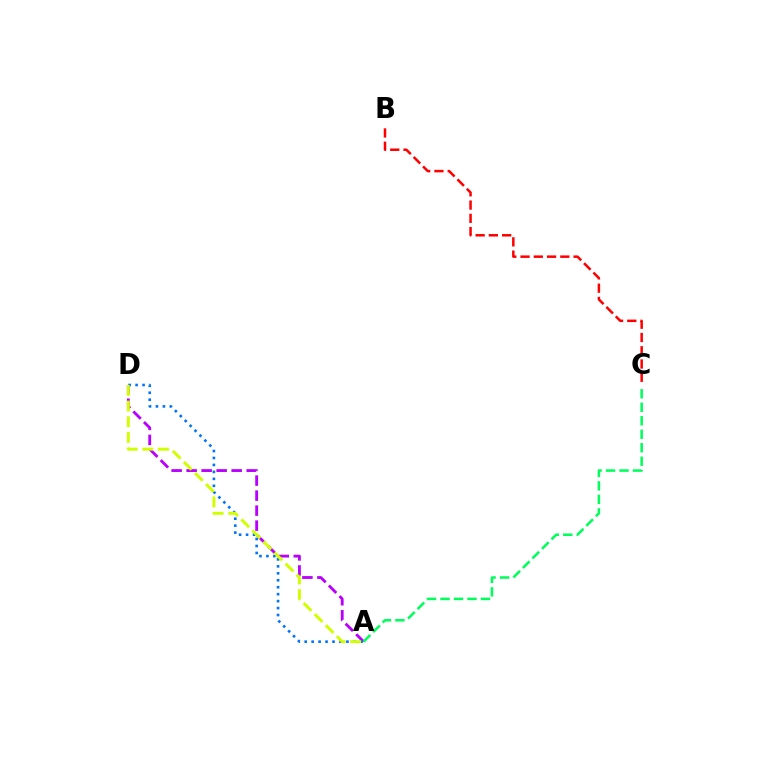{('A', 'D'): [{'color': '#b900ff', 'line_style': 'dashed', 'thickness': 2.04}, {'color': '#0074ff', 'line_style': 'dotted', 'thickness': 1.89}, {'color': '#d1ff00', 'line_style': 'dashed', 'thickness': 2.12}], ('B', 'C'): [{'color': '#ff0000', 'line_style': 'dashed', 'thickness': 1.8}], ('A', 'C'): [{'color': '#00ff5c', 'line_style': 'dashed', 'thickness': 1.83}]}